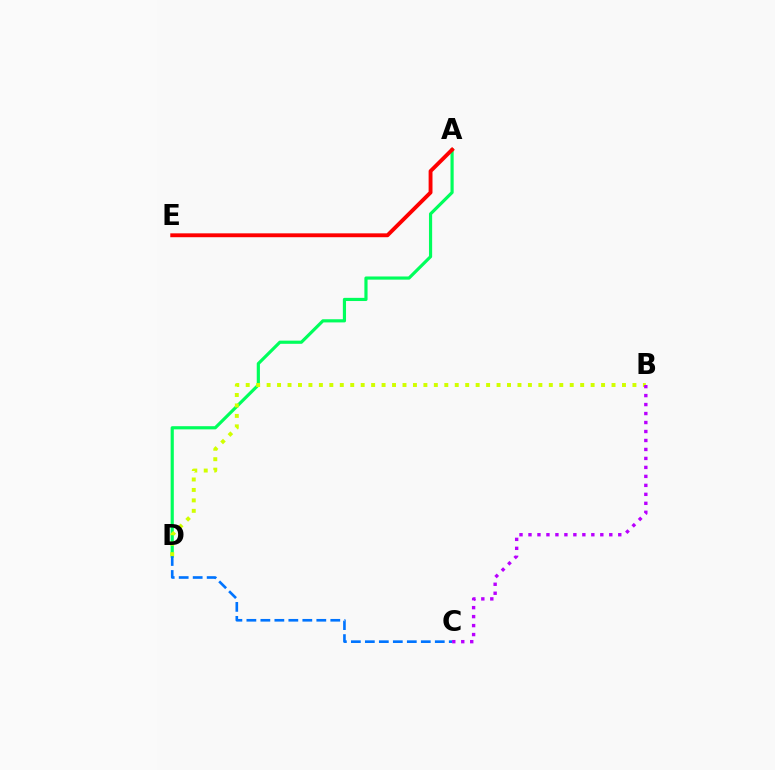{('A', 'D'): [{'color': '#00ff5c', 'line_style': 'solid', 'thickness': 2.28}], ('A', 'E'): [{'color': '#ff0000', 'line_style': 'solid', 'thickness': 2.79}], ('C', 'D'): [{'color': '#0074ff', 'line_style': 'dashed', 'thickness': 1.9}], ('B', 'D'): [{'color': '#d1ff00', 'line_style': 'dotted', 'thickness': 2.84}], ('B', 'C'): [{'color': '#b900ff', 'line_style': 'dotted', 'thickness': 2.44}]}